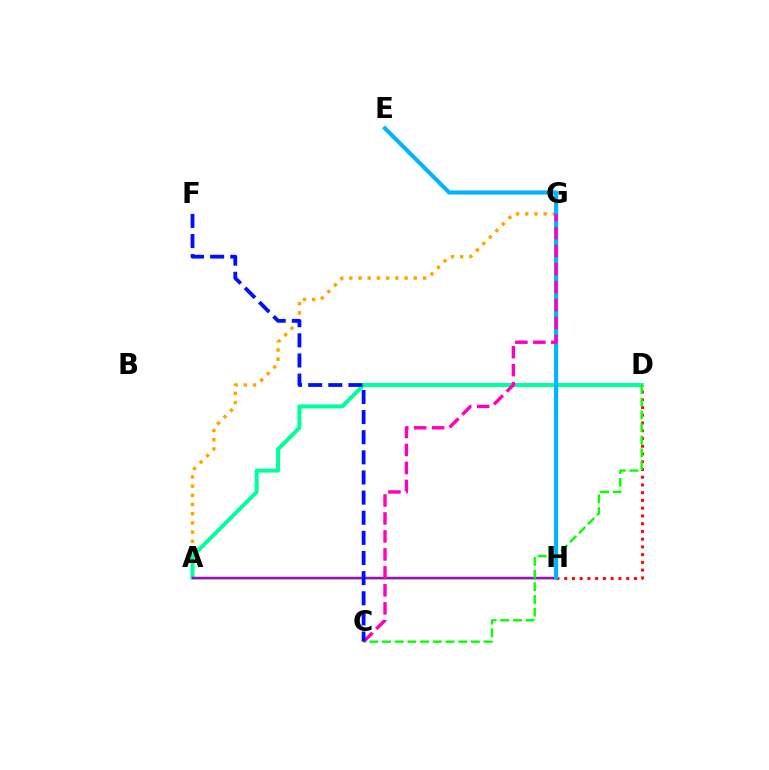{('A', 'G'): [{'color': '#ffa500', 'line_style': 'dotted', 'thickness': 2.5}], ('A', 'D'): [{'color': '#00ff9d', 'line_style': 'solid', 'thickness': 2.88}], ('A', 'H'): [{'color': '#b3ff00', 'line_style': 'solid', 'thickness': 1.98}, {'color': '#9b00ff', 'line_style': 'solid', 'thickness': 1.73}], ('D', 'H'): [{'color': '#ff0000', 'line_style': 'dotted', 'thickness': 2.1}], ('E', 'H'): [{'color': '#00b5ff', 'line_style': 'solid', 'thickness': 2.97}], ('C', 'G'): [{'color': '#ff00bd', 'line_style': 'dashed', 'thickness': 2.44}], ('C', 'D'): [{'color': '#08ff00', 'line_style': 'dashed', 'thickness': 1.72}], ('C', 'F'): [{'color': '#0010ff', 'line_style': 'dashed', 'thickness': 2.73}]}